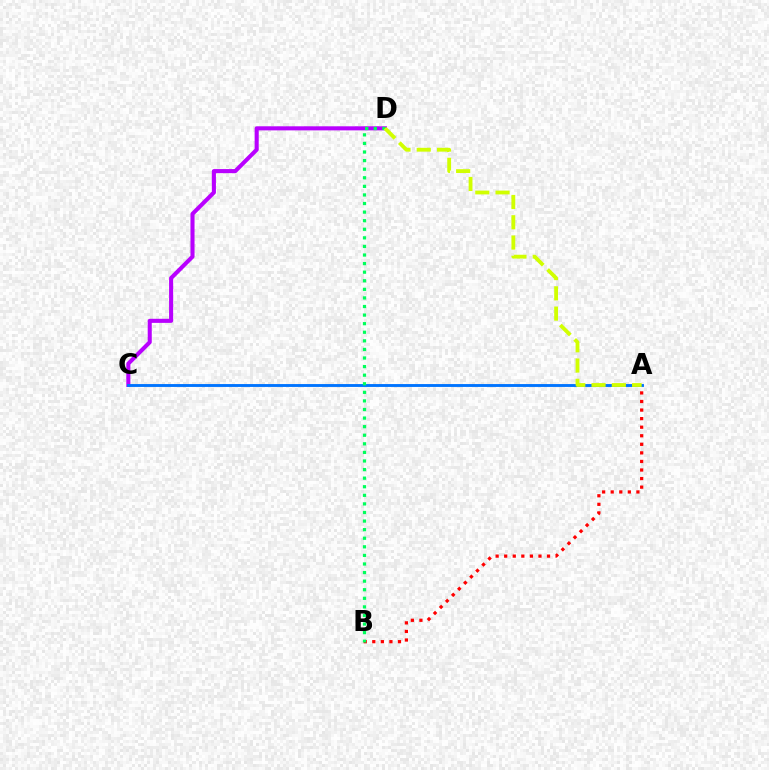{('C', 'D'): [{'color': '#b900ff', 'line_style': 'solid', 'thickness': 2.93}], ('A', 'B'): [{'color': '#ff0000', 'line_style': 'dotted', 'thickness': 2.33}], ('A', 'C'): [{'color': '#0074ff', 'line_style': 'solid', 'thickness': 2.07}], ('B', 'D'): [{'color': '#00ff5c', 'line_style': 'dotted', 'thickness': 2.33}], ('A', 'D'): [{'color': '#d1ff00', 'line_style': 'dashed', 'thickness': 2.75}]}